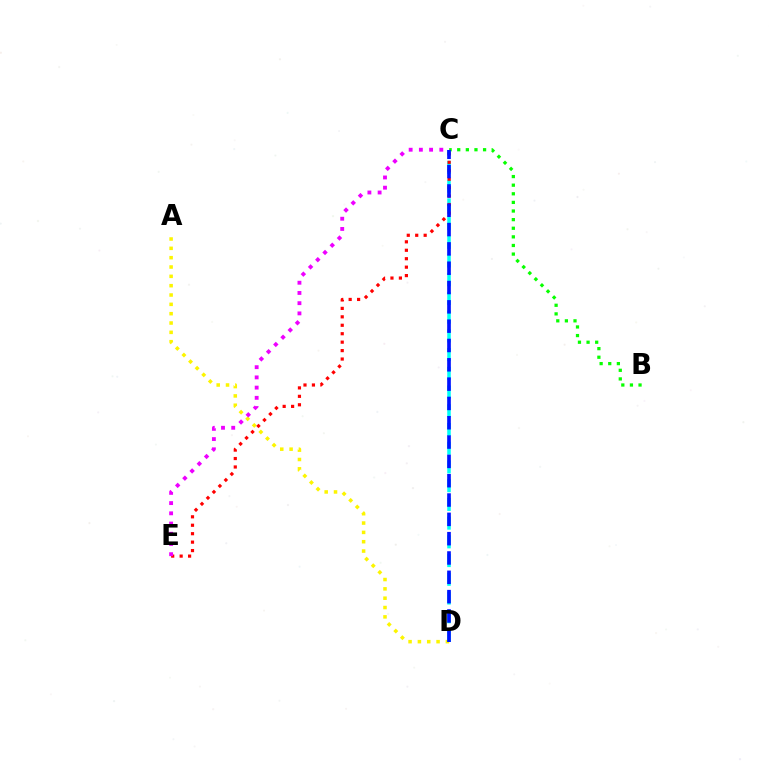{('A', 'D'): [{'color': '#fcf500', 'line_style': 'dotted', 'thickness': 2.54}], ('C', 'D'): [{'color': '#00fff6', 'line_style': 'dashed', 'thickness': 2.54}, {'color': '#0010ff', 'line_style': 'dashed', 'thickness': 2.62}], ('C', 'E'): [{'color': '#ff0000', 'line_style': 'dotted', 'thickness': 2.29}, {'color': '#ee00ff', 'line_style': 'dotted', 'thickness': 2.78}], ('B', 'C'): [{'color': '#08ff00', 'line_style': 'dotted', 'thickness': 2.34}]}